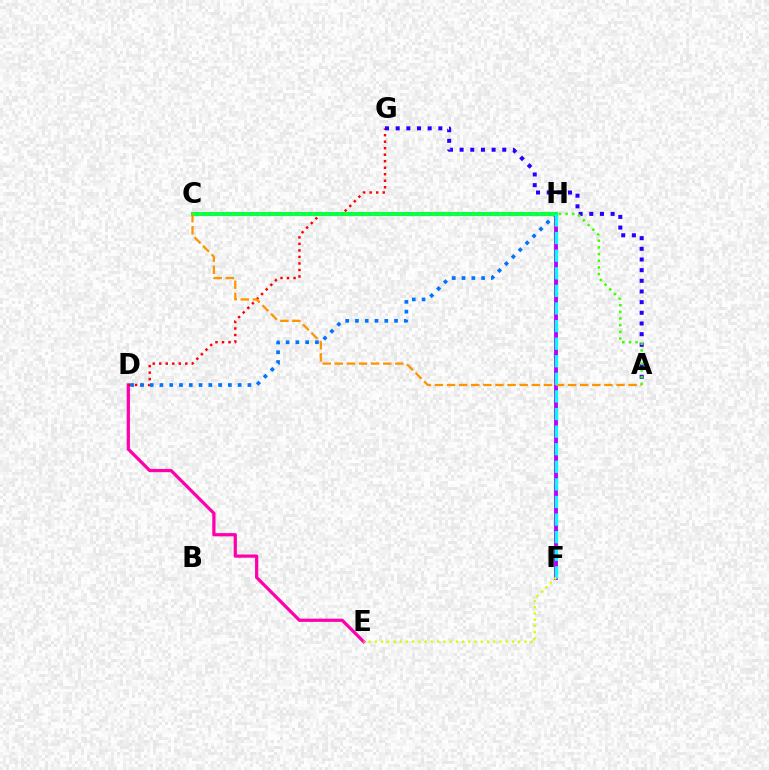{('D', 'E'): [{'color': '#ff00ac', 'line_style': 'solid', 'thickness': 2.32}], ('D', 'G'): [{'color': '#ff0000', 'line_style': 'dotted', 'thickness': 1.77}], ('A', 'G'): [{'color': '#2500ff', 'line_style': 'dotted', 'thickness': 2.9}], ('F', 'H'): [{'color': '#b900ff', 'line_style': 'solid', 'thickness': 2.77}, {'color': '#00fff6', 'line_style': 'dashed', 'thickness': 2.39}], ('D', 'H'): [{'color': '#0074ff', 'line_style': 'dotted', 'thickness': 2.66}], ('C', 'H'): [{'color': '#00ff5c', 'line_style': 'solid', 'thickness': 2.96}], ('A', 'C'): [{'color': '#ff9400', 'line_style': 'dashed', 'thickness': 1.64}, {'color': '#3dff00', 'line_style': 'dotted', 'thickness': 1.81}], ('E', 'F'): [{'color': '#d1ff00', 'line_style': 'dotted', 'thickness': 1.69}]}